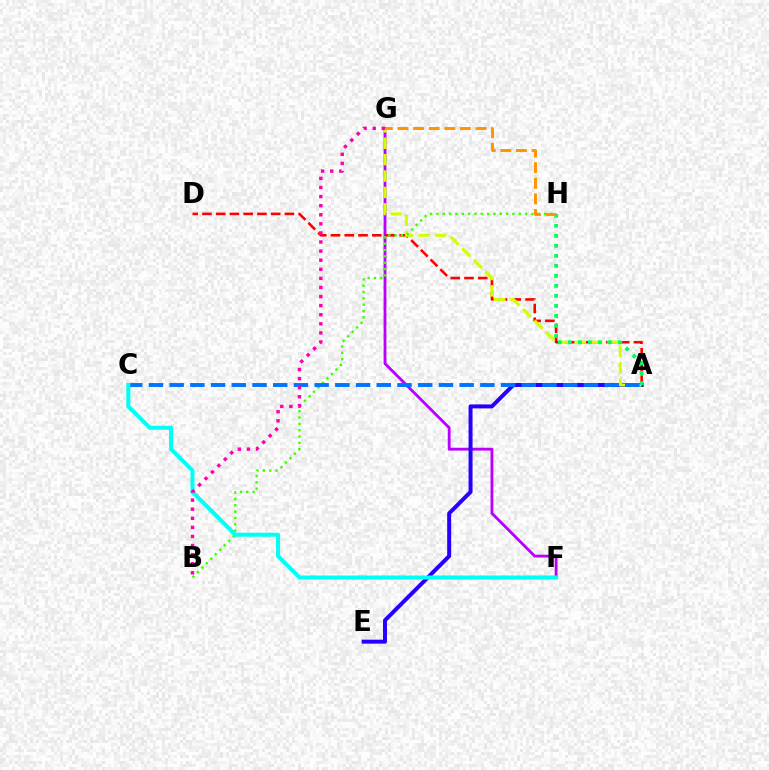{('F', 'G'): [{'color': '#b900ff', 'line_style': 'solid', 'thickness': 2.04}], ('A', 'E'): [{'color': '#2500ff', 'line_style': 'solid', 'thickness': 2.86}], ('A', 'D'): [{'color': '#ff0000', 'line_style': 'dashed', 'thickness': 1.87}], ('A', 'G'): [{'color': '#d1ff00', 'line_style': 'dashed', 'thickness': 2.23}], ('B', 'H'): [{'color': '#3dff00', 'line_style': 'dotted', 'thickness': 1.72}], ('A', 'H'): [{'color': '#00ff5c', 'line_style': 'dotted', 'thickness': 2.72}], ('A', 'C'): [{'color': '#0074ff', 'line_style': 'dashed', 'thickness': 2.81}], ('C', 'F'): [{'color': '#00fff6', 'line_style': 'solid', 'thickness': 2.9}], ('B', 'G'): [{'color': '#ff00ac', 'line_style': 'dotted', 'thickness': 2.47}], ('G', 'H'): [{'color': '#ff9400', 'line_style': 'dashed', 'thickness': 2.12}]}